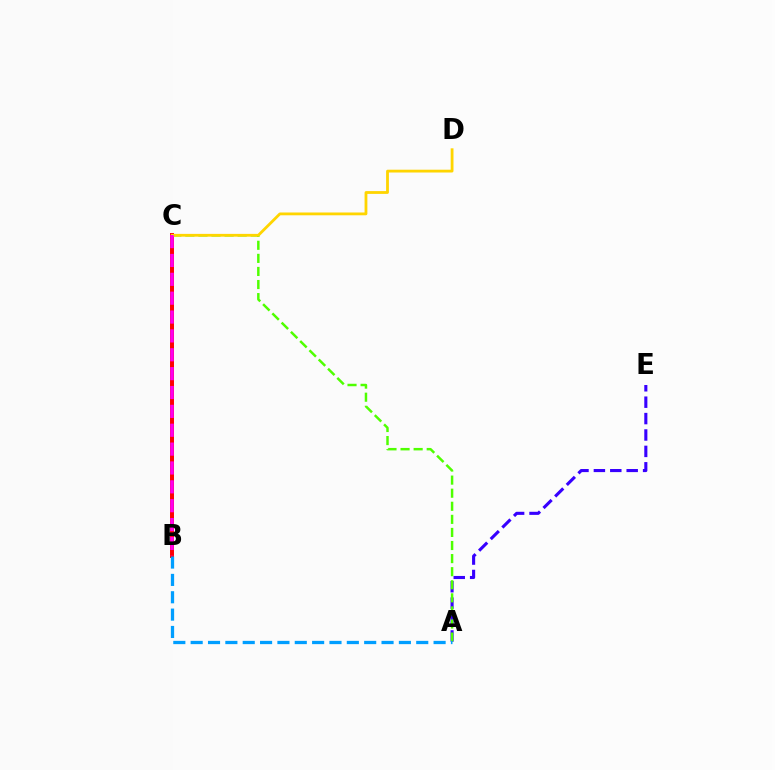{('A', 'E'): [{'color': '#3700ff', 'line_style': 'dashed', 'thickness': 2.23}], ('B', 'C'): [{'color': '#00ff86', 'line_style': 'dotted', 'thickness': 2.74}, {'color': '#ff0000', 'line_style': 'solid', 'thickness': 2.85}, {'color': '#ff00ed', 'line_style': 'dashed', 'thickness': 2.56}], ('A', 'C'): [{'color': '#4fff00', 'line_style': 'dashed', 'thickness': 1.78}], ('A', 'B'): [{'color': '#009eff', 'line_style': 'dashed', 'thickness': 2.36}], ('C', 'D'): [{'color': '#ffd500', 'line_style': 'solid', 'thickness': 2.02}]}